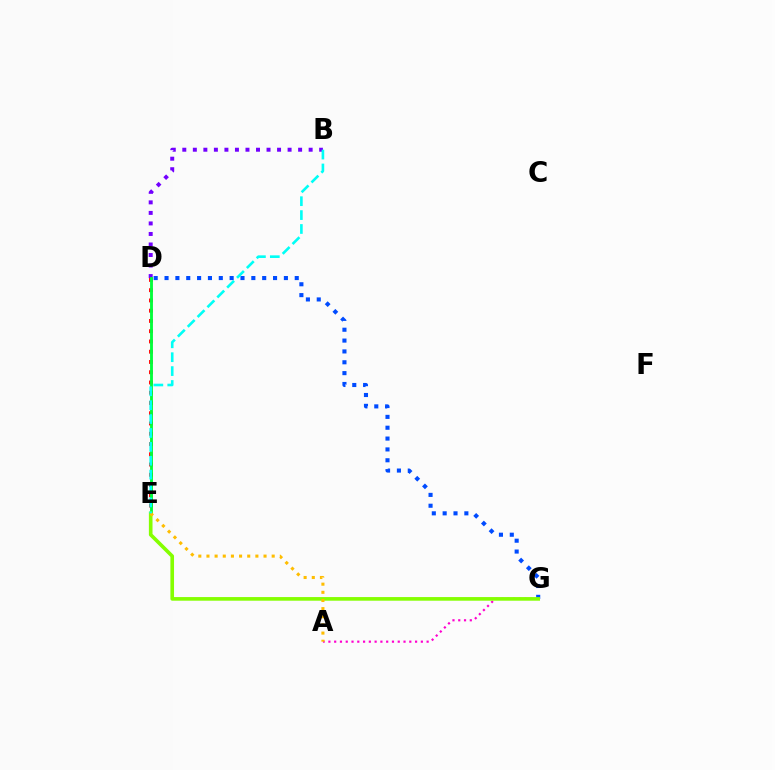{('A', 'G'): [{'color': '#ff00cf', 'line_style': 'dotted', 'thickness': 1.57}], ('D', 'G'): [{'color': '#004bff', 'line_style': 'dotted', 'thickness': 2.95}], ('D', 'E'): [{'color': '#ff0000', 'line_style': 'dotted', 'thickness': 2.79}, {'color': '#00ff39', 'line_style': 'solid', 'thickness': 2.06}], ('B', 'D'): [{'color': '#7200ff', 'line_style': 'dotted', 'thickness': 2.86}], ('E', 'G'): [{'color': '#84ff00', 'line_style': 'solid', 'thickness': 2.61}], ('A', 'E'): [{'color': '#ffbd00', 'line_style': 'dotted', 'thickness': 2.22}], ('B', 'E'): [{'color': '#00fff6', 'line_style': 'dashed', 'thickness': 1.89}]}